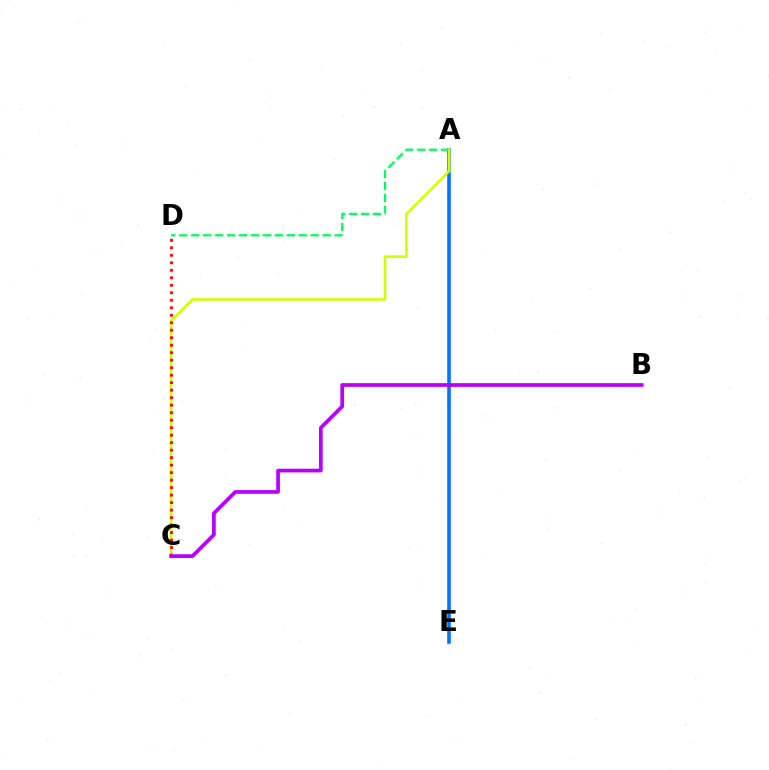{('A', 'E'): [{'color': '#0074ff', 'line_style': 'solid', 'thickness': 2.59}], ('A', 'D'): [{'color': '#00ff5c', 'line_style': 'dashed', 'thickness': 1.62}], ('A', 'C'): [{'color': '#d1ff00', 'line_style': 'solid', 'thickness': 1.87}], ('C', 'D'): [{'color': '#ff0000', 'line_style': 'dotted', 'thickness': 2.04}], ('B', 'C'): [{'color': '#b900ff', 'line_style': 'solid', 'thickness': 2.68}]}